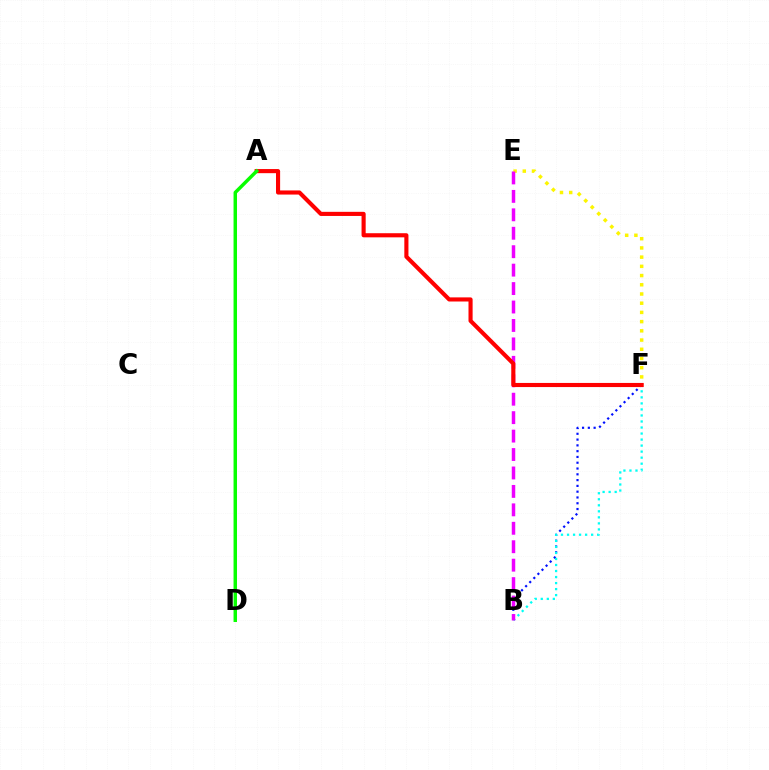{('E', 'F'): [{'color': '#fcf500', 'line_style': 'dotted', 'thickness': 2.5}], ('B', 'F'): [{'color': '#0010ff', 'line_style': 'dotted', 'thickness': 1.57}, {'color': '#00fff6', 'line_style': 'dotted', 'thickness': 1.64}], ('B', 'E'): [{'color': '#ee00ff', 'line_style': 'dashed', 'thickness': 2.5}], ('A', 'F'): [{'color': '#ff0000', 'line_style': 'solid', 'thickness': 2.97}], ('A', 'D'): [{'color': '#08ff00', 'line_style': 'solid', 'thickness': 2.5}]}